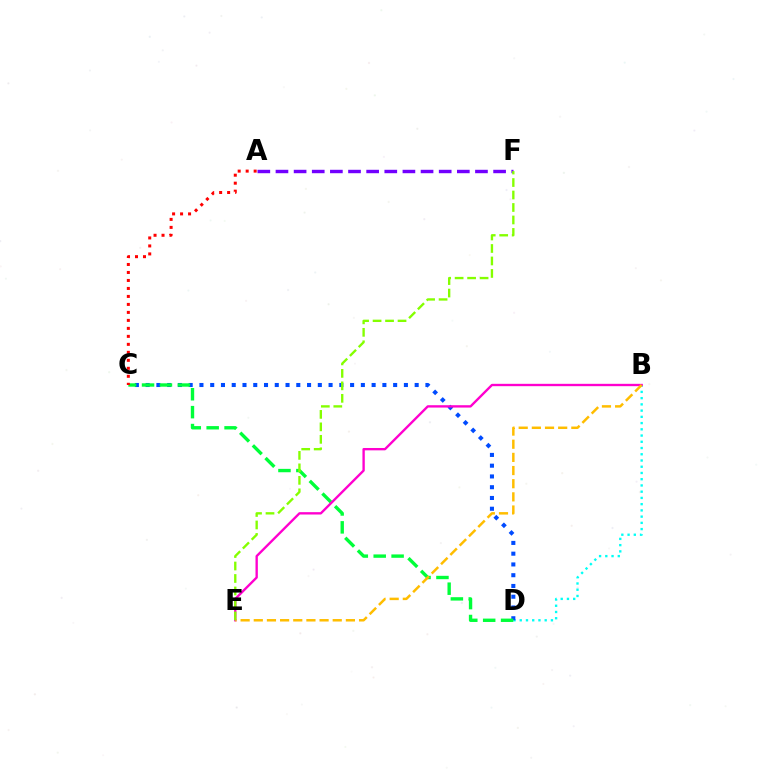{('A', 'F'): [{'color': '#7200ff', 'line_style': 'dashed', 'thickness': 2.46}], ('B', 'D'): [{'color': '#00fff6', 'line_style': 'dotted', 'thickness': 1.69}], ('C', 'D'): [{'color': '#004bff', 'line_style': 'dotted', 'thickness': 2.92}, {'color': '#00ff39', 'line_style': 'dashed', 'thickness': 2.43}], ('B', 'E'): [{'color': '#ff00cf', 'line_style': 'solid', 'thickness': 1.7}, {'color': '#ffbd00', 'line_style': 'dashed', 'thickness': 1.79}], ('A', 'C'): [{'color': '#ff0000', 'line_style': 'dotted', 'thickness': 2.17}], ('E', 'F'): [{'color': '#84ff00', 'line_style': 'dashed', 'thickness': 1.7}]}